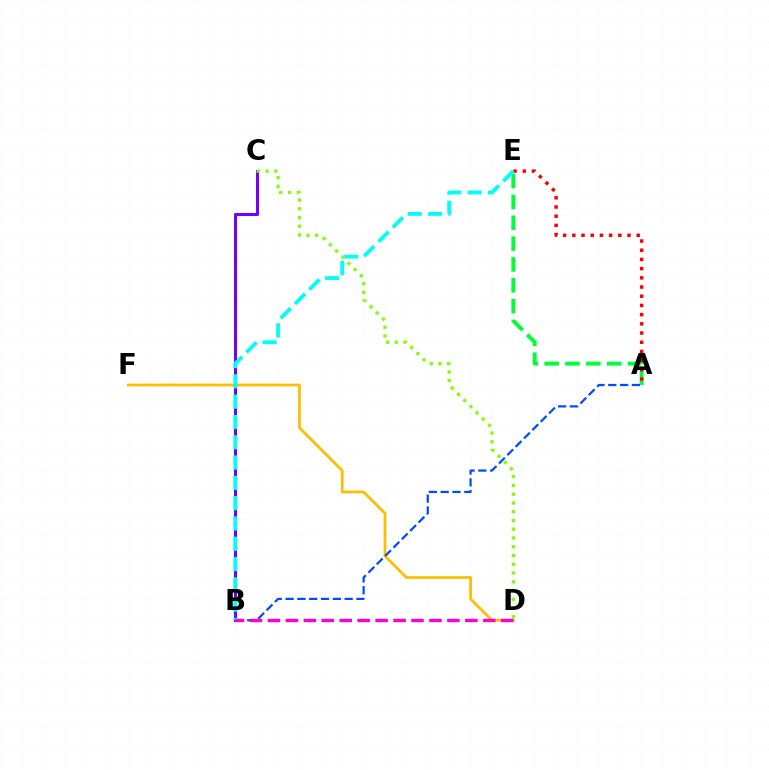{('D', 'F'): [{'color': '#ffbd00', 'line_style': 'solid', 'thickness': 1.97}], ('B', 'C'): [{'color': '#7200ff', 'line_style': 'solid', 'thickness': 2.21}], ('A', 'E'): [{'color': '#00ff39', 'line_style': 'dashed', 'thickness': 2.83}, {'color': '#ff0000', 'line_style': 'dotted', 'thickness': 2.5}], ('C', 'D'): [{'color': '#84ff00', 'line_style': 'dotted', 'thickness': 2.38}], ('B', 'E'): [{'color': '#00fff6', 'line_style': 'dashed', 'thickness': 2.76}], ('A', 'B'): [{'color': '#004bff', 'line_style': 'dashed', 'thickness': 1.6}], ('B', 'D'): [{'color': '#ff00cf', 'line_style': 'dashed', 'thickness': 2.44}]}